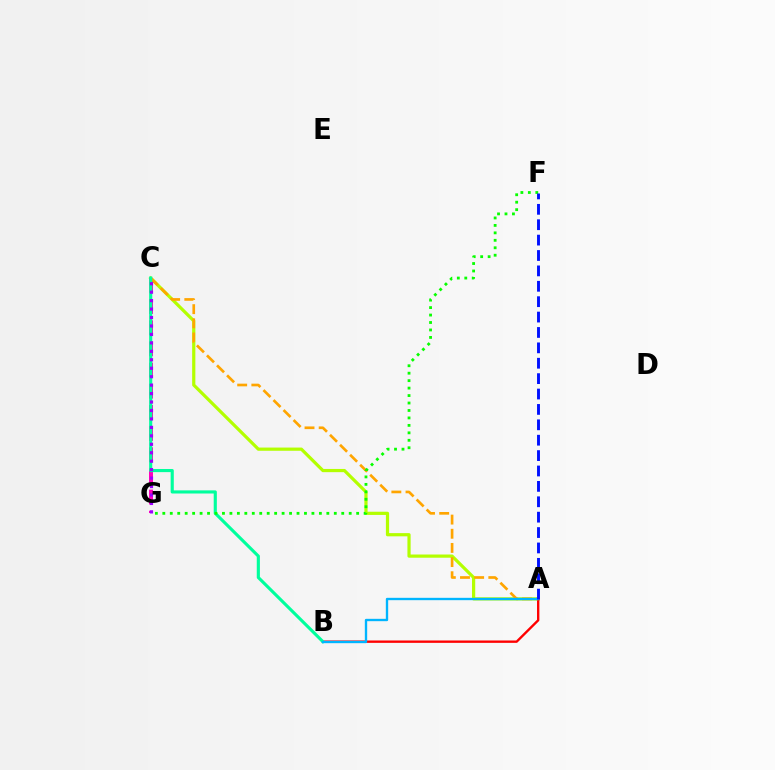{('A', 'C'): [{'color': '#b3ff00', 'line_style': 'solid', 'thickness': 2.31}, {'color': '#ffa500', 'line_style': 'dashed', 'thickness': 1.92}], ('C', 'G'): [{'color': '#ff00bd', 'line_style': 'dashed', 'thickness': 2.87}, {'color': '#9b00ff', 'line_style': 'dotted', 'thickness': 2.3}], ('A', 'B'): [{'color': '#ff0000', 'line_style': 'solid', 'thickness': 1.7}, {'color': '#00b5ff', 'line_style': 'solid', 'thickness': 1.69}], ('B', 'C'): [{'color': '#00ff9d', 'line_style': 'solid', 'thickness': 2.25}], ('F', 'G'): [{'color': '#08ff00', 'line_style': 'dotted', 'thickness': 2.03}], ('A', 'F'): [{'color': '#0010ff', 'line_style': 'dashed', 'thickness': 2.09}]}